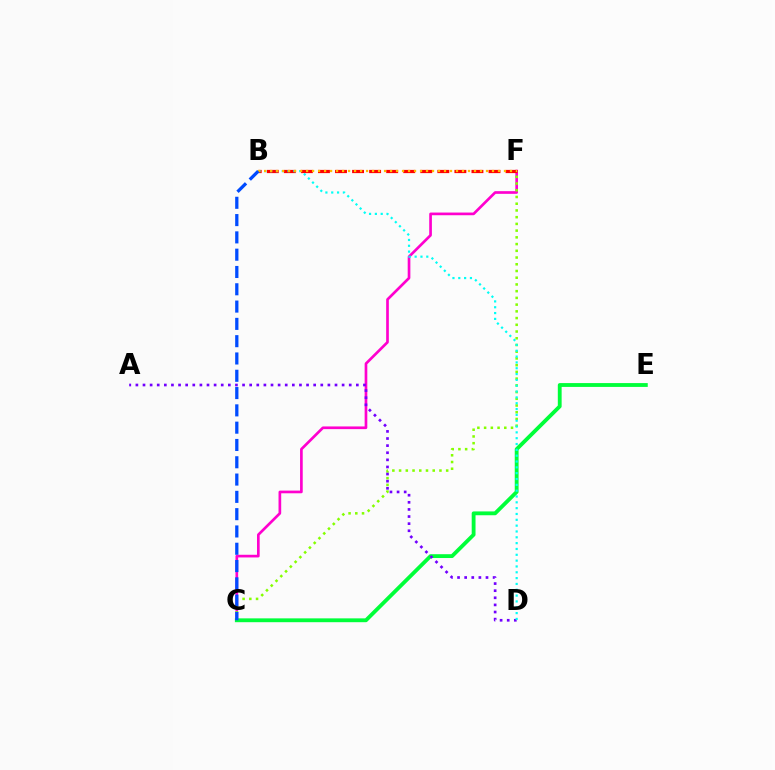{('C', 'F'): [{'color': '#ff00cf', 'line_style': 'solid', 'thickness': 1.93}, {'color': '#84ff00', 'line_style': 'dotted', 'thickness': 1.83}], ('B', 'F'): [{'color': '#ff0000', 'line_style': 'dashed', 'thickness': 2.32}, {'color': '#ffbd00', 'line_style': 'dotted', 'thickness': 1.63}], ('C', 'E'): [{'color': '#00ff39', 'line_style': 'solid', 'thickness': 2.76}], ('A', 'D'): [{'color': '#7200ff', 'line_style': 'dotted', 'thickness': 1.93}], ('B', 'D'): [{'color': '#00fff6', 'line_style': 'dotted', 'thickness': 1.58}], ('B', 'C'): [{'color': '#004bff', 'line_style': 'dashed', 'thickness': 2.35}]}